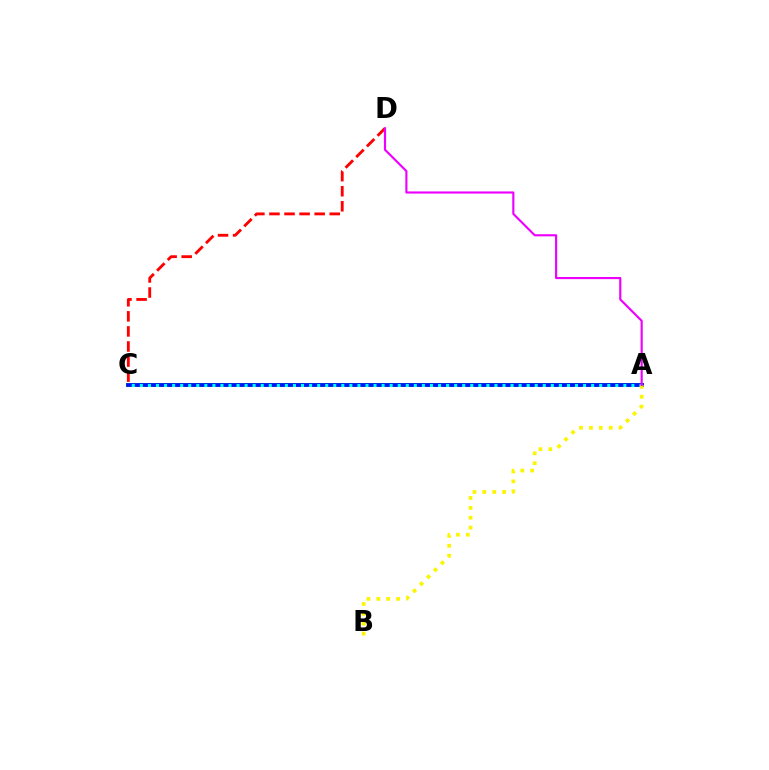{('A', 'C'): [{'color': '#08ff00', 'line_style': 'solid', 'thickness': 2.9}, {'color': '#0010ff', 'line_style': 'solid', 'thickness': 2.69}, {'color': '#00fff6', 'line_style': 'dotted', 'thickness': 2.19}], ('C', 'D'): [{'color': '#ff0000', 'line_style': 'dashed', 'thickness': 2.05}], ('A', 'B'): [{'color': '#fcf500', 'line_style': 'dotted', 'thickness': 2.69}], ('A', 'D'): [{'color': '#ee00ff', 'line_style': 'solid', 'thickness': 1.55}]}